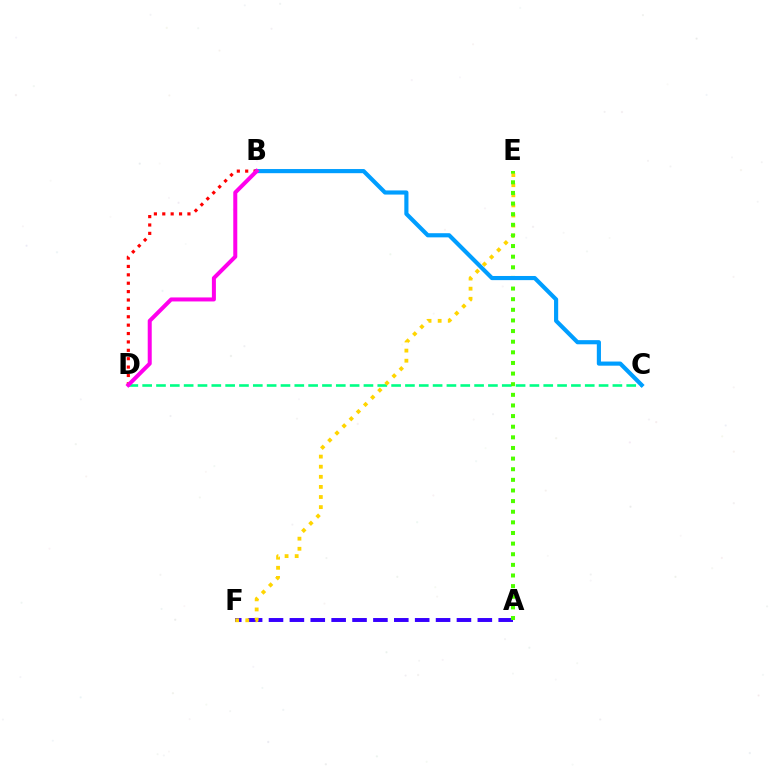{('C', 'D'): [{'color': '#00ff86', 'line_style': 'dashed', 'thickness': 1.88}], ('A', 'F'): [{'color': '#3700ff', 'line_style': 'dashed', 'thickness': 2.84}], ('E', 'F'): [{'color': '#ffd500', 'line_style': 'dotted', 'thickness': 2.74}], ('A', 'E'): [{'color': '#4fff00', 'line_style': 'dotted', 'thickness': 2.89}], ('B', 'C'): [{'color': '#009eff', 'line_style': 'solid', 'thickness': 2.98}], ('B', 'D'): [{'color': '#ff0000', 'line_style': 'dotted', 'thickness': 2.28}, {'color': '#ff00ed', 'line_style': 'solid', 'thickness': 2.89}]}